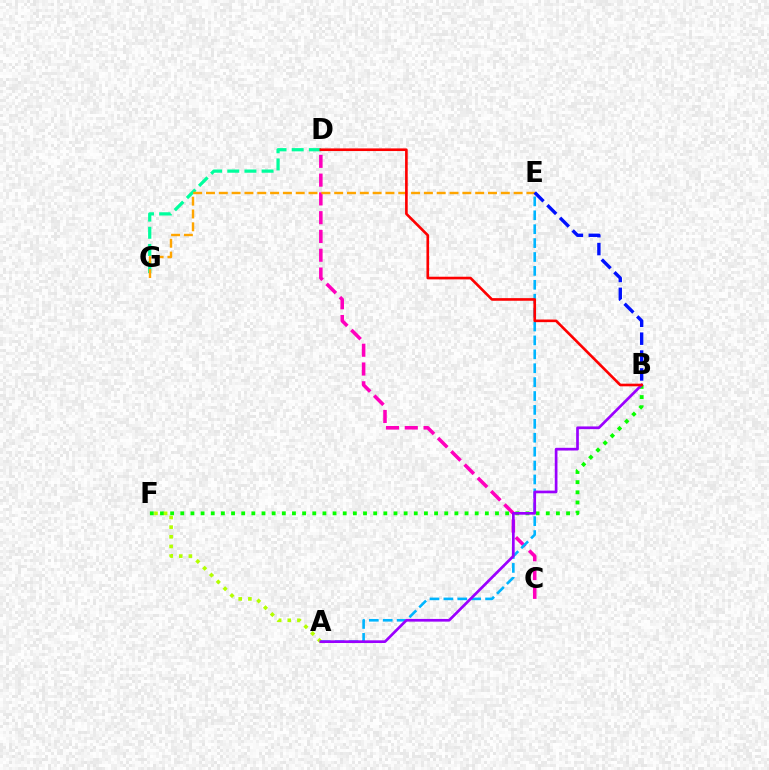{('C', 'D'): [{'color': '#ff00bd', 'line_style': 'dashed', 'thickness': 2.55}], ('B', 'F'): [{'color': '#08ff00', 'line_style': 'dotted', 'thickness': 2.76}], ('A', 'F'): [{'color': '#b3ff00', 'line_style': 'dotted', 'thickness': 2.62}], ('D', 'G'): [{'color': '#00ff9d', 'line_style': 'dashed', 'thickness': 2.33}], ('A', 'E'): [{'color': '#00b5ff', 'line_style': 'dashed', 'thickness': 1.89}], ('E', 'G'): [{'color': '#ffa500', 'line_style': 'dashed', 'thickness': 1.74}], ('A', 'B'): [{'color': '#9b00ff', 'line_style': 'solid', 'thickness': 1.94}], ('B', 'E'): [{'color': '#0010ff', 'line_style': 'dashed', 'thickness': 2.43}], ('B', 'D'): [{'color': '#ff0000', 'line_style': 'solid', 'thickness': 1.9}]}